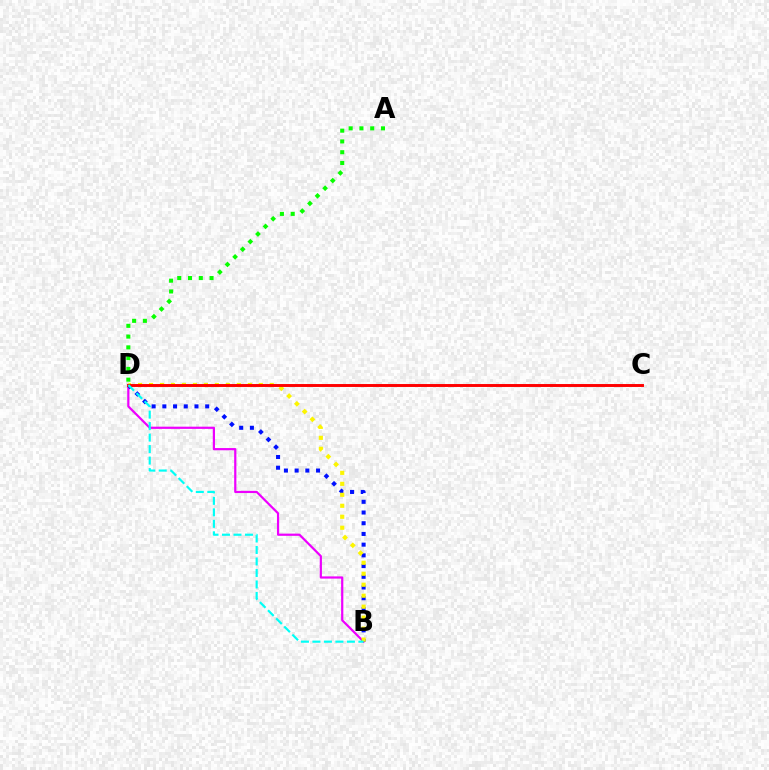{('A', 'D'): [{'color': '#08ff00', 'line_style': 'dotted', 'thickness': 2.93}], ('B', 'D'): [{'color': '#ee00ff', 'line_style': 'solid', 'thickness': 1.59}, {'color': '#0010ff', 'line_style': 'dotted', 'thickness': 2.91}, {'color': '#fcf500', 'line_style': 'dotted', 'thickness': 2.98}, {'color': '#00fff6', 'line_style': 'dashed', 'thickness': 1.56}], ('C', 'D'): [{'color': '#ff0000', 'line_style': 'solid', 'thickness': 2.11}]}